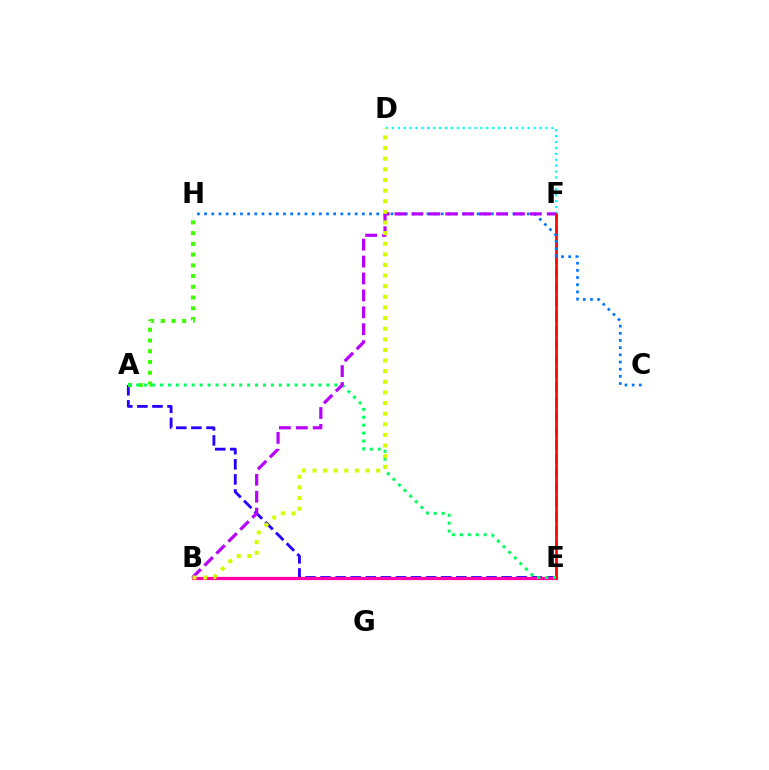{('E', 'F'): [{'color': '#ff9400', 'line_style': 'dashed', 'thickness': 1.94}, {'color': '#ff0000', 'line_style': 'solid', 'thickness': 1.91}], ('D', 'F'): [{'color': '#00fff6', 'line_style': 'dotted', 'thickness': 1.6}], ('A', 'E'): [{'color': '#2500ff', 'line_style': 'dashed', 'thickness': 2.05}, {'color': '#00ff5c', 'line_style': 'dotted', 'thickness': 2.15}], ('B', 'E'): [{'color': '#ff00ac', 'line_style': 'solid', 'thickness': 2.31}], ('A', 'H'): [{'color': '#3dff00', 'line_style': 'dotted', 'thickness': 2.92}], ('C', 'H'): [{'color': '#0074ff', 'line_style': 'dotted', 'thickness': 1.95}], ('B', 'F'): [{'color': '#b900ff', 'line_style': 'dashed', 'thickness': 2.3}], ('B', 'D'): [{'color': '#d1ff00', 'line_style': 'dotted', 'thickness': 2.89}]}